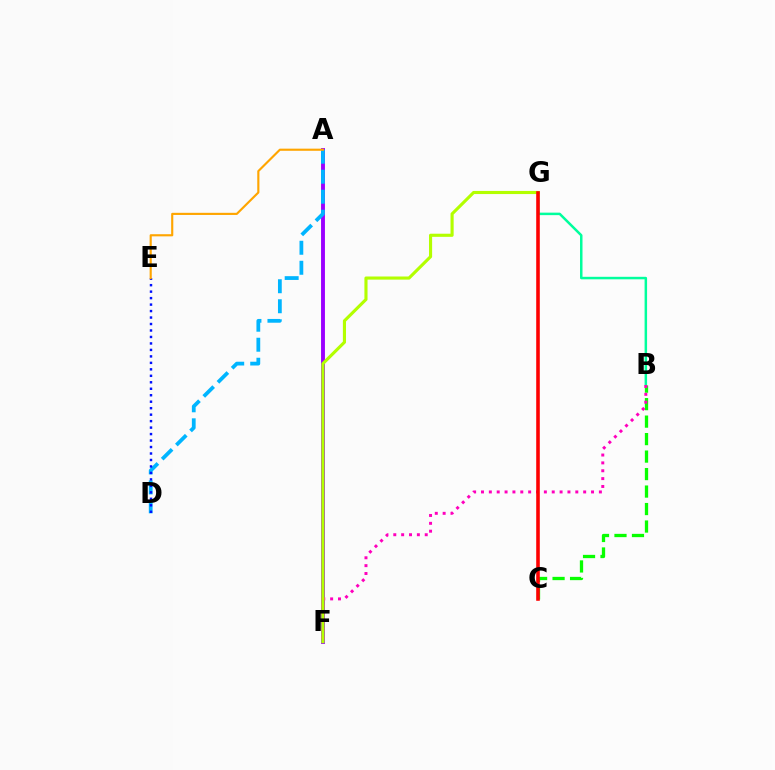{('B', 'G'): [{'color': '#00ff9d', 'line_style': 'solid', 'thickness': 1.8}], ('A', 'F'): [{'color': '#9b00ff', 'line_style': 'solid', 'thickness': 2.8}], ('B', 'C'): [{'color': '#08ff00', 'line_style': 'dashed', 'thickness': 2.38}], ('B', 'F'): [{'color': '#ff00bd', 'line_style': 'dotted', 'thickness': 2.14}], ('F', 'G'): [{'color': '#b3ff00', 'line_style': 'solid', 'thickness': 2.25}], ('A', 'D'): [{'color': '#00b5ff', 'line_style': 'dashed', 'thickness': 2.72}], ('D', 'E'): [{'color': '#0010ff', 'line_style': 'dotted', 'thickness': 1.76}], ('C', 'G'): [{'color': '#ff0000', 'line_style': 'solid', 'thickness': 2.58}], ('A', 'E'): [{'color': '#ffa500', 'line_style': 'solid', 'thickness': 1.54}]}